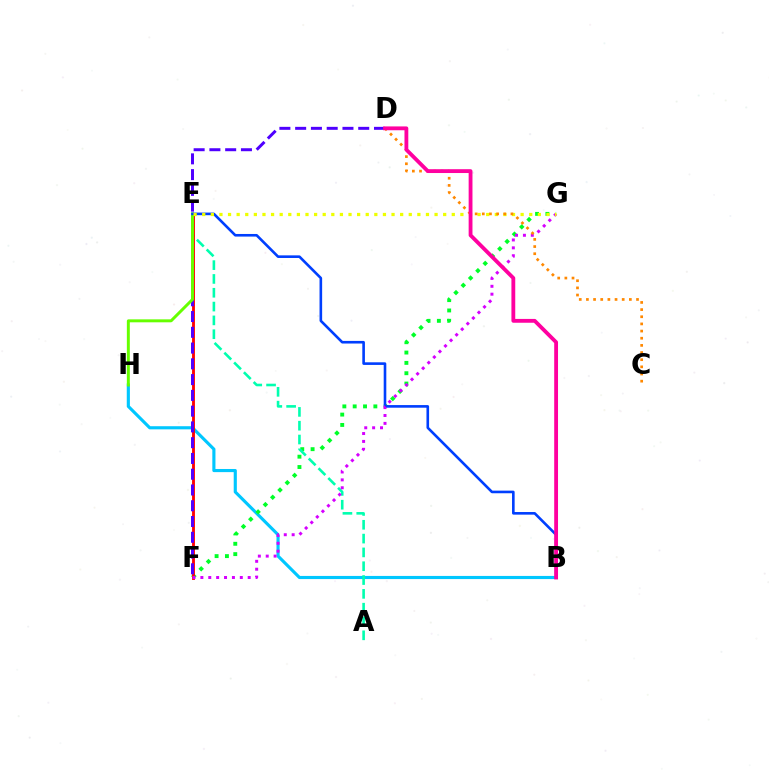{('B', 'H'): [{'color': '#00c7ff', 'line_style': 'solid', 'thickness': 2.25}], ('F', 'G'): [{'color': '#00ff27', 'line_style': 'dotted', 'thickness': 2.81}, {'color': '#d600ff', 'line_style': 'dotted', 'thickness': 2.14}], ('A', 'E'): [{'color': '#00ffaf', 'line_style': 'dashed', 'thickness': 1.88}], ('E', 'F'): [{'color': '#ff0000', 'line_style': 'solid', 'thickness': 2.06}], ('D', 'F'): [{'color': '#4f00ff', 'line_style': 'dashed', 'thickness': 2.14}], ('E', 'H'): [{'color': '#66ff00', 'line_style': 'solid', 'thickness': 2.13}], ('B', 'E'): [{'color': '#003fff', 'line_style': 'solid', 'thickness': 1.88}], ('E', 'G'): [{'color': '#eeff00', 'line_style': 'dotted', 'thickness': 2.34}], ('C', 'D'): [{'color': '#ff8800', 'line_style': 'dotted', 'thickness': 1.94}], ('B', 'D'): [{'color': '#ff00a0', 'line_style': 'solid', 'thickness': 2.75}]}